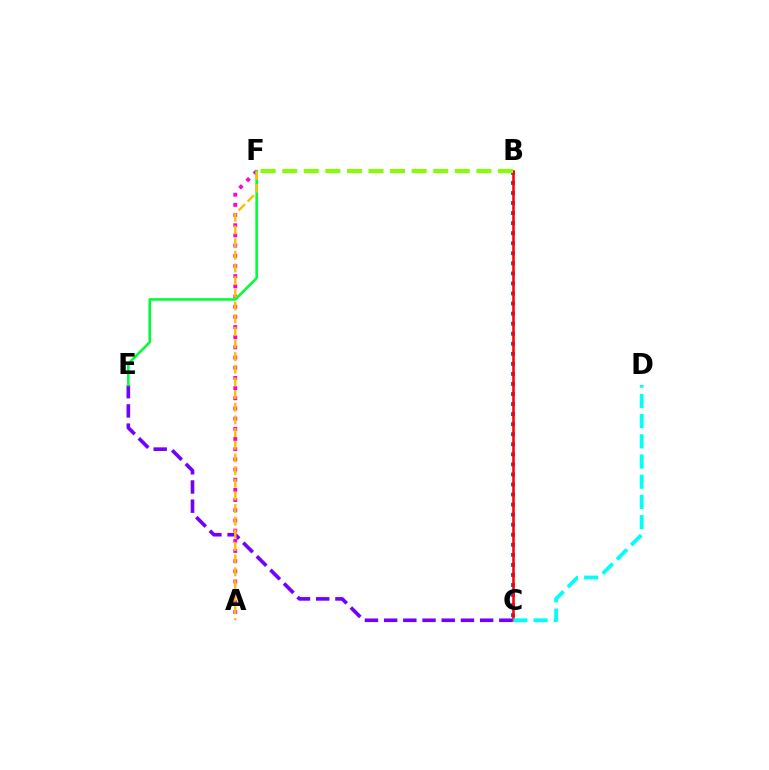{('A', 'F'): [{'color': '#ff00cf', 'line_style': 'dotted', 'thickness': 2.77}, {'color': '#ffbd00', 'line_style': 'dashed', 'thickness': 1.72}], ('B', 'C'): [{'color': '#004bff', 'line_style': 'dotted', 'thickness': 2.73}, {'color': '#ff0000', 'line_style': 'solid', 'thickness': 1.86}], ('C', 'E'): [{'color': '#7200ff', 'line_style': 'dashed', 'thickness': 2.61}], ('B', 'F'): [{'color': '#84ff00', 'line_style': 'dashed', 'thickness': 2.93}], ('E', 'F'): [{'color': '#00ff39', 'line_style': 'solid', 'thickness': 1.87}], ('C', 'D'): [{'color': '#00fff6', 'line_style': 'dashed', 'thickness': 2.75}]}